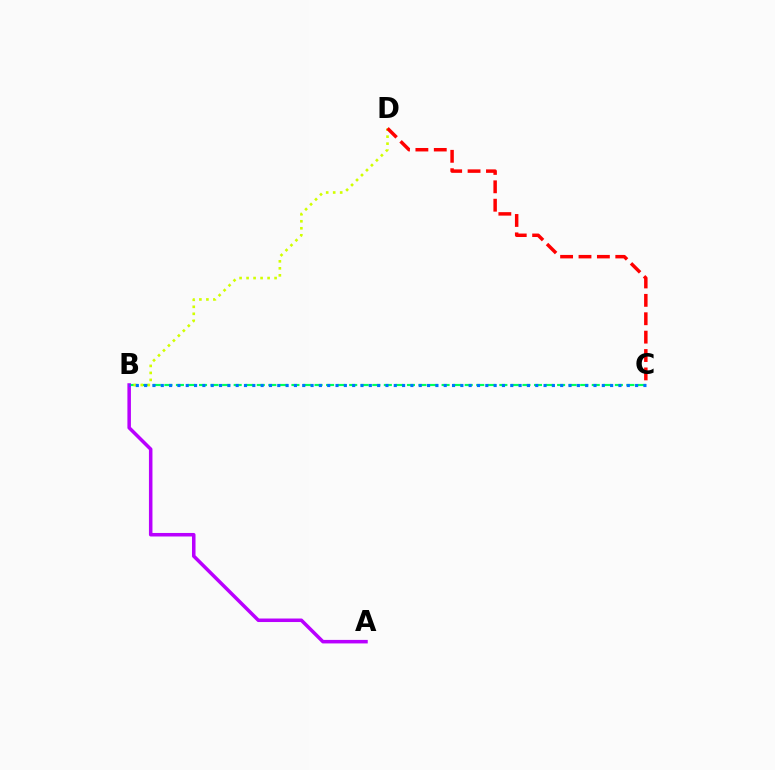{('B', 'C'): [{'color': '#00ff5c', 'line_style': 'dashed', 'thickness': 1.57}, {'color': '#0074ff', 'line_style': 'dotted', 'thickness': 2.26}], ('A', 'B'): [{'color': '#b900ff', 'line_style': 'solid', 'thickness': 2.54}], ('B', 'D'): [{'color': '#d1ff00', 'line_style': 'dotted', 'thickness': 1.9}], ('C', 'D'): [{'color': '#ff0000', 'line_style': 'dashed', 'thickness': 2.5}]}